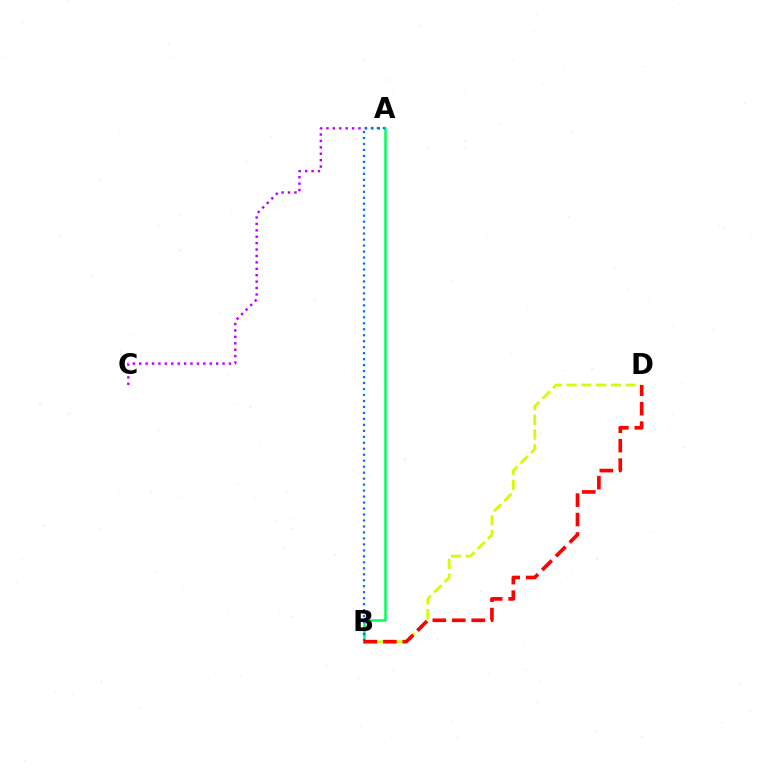{('A', 'C'): [{'color': '#b900ff', 'line_style': 'dotted', 'thickness': 1.74}], ('A', 'B'): [{'color': '#00ff5c', 'line_style': 'solid', 'thickness': 1.81}, {'color': '#0074ff', 'line_style': 'dotted', 'thickness': 1.62}], ('B', 'D'): [{'color': '#d1ff00', 'line_style': 'dashed', 'thickness': 2.01}, {'color': '#ff0000', 'line_style': 'dashed', 'thickness': 2.64}]}